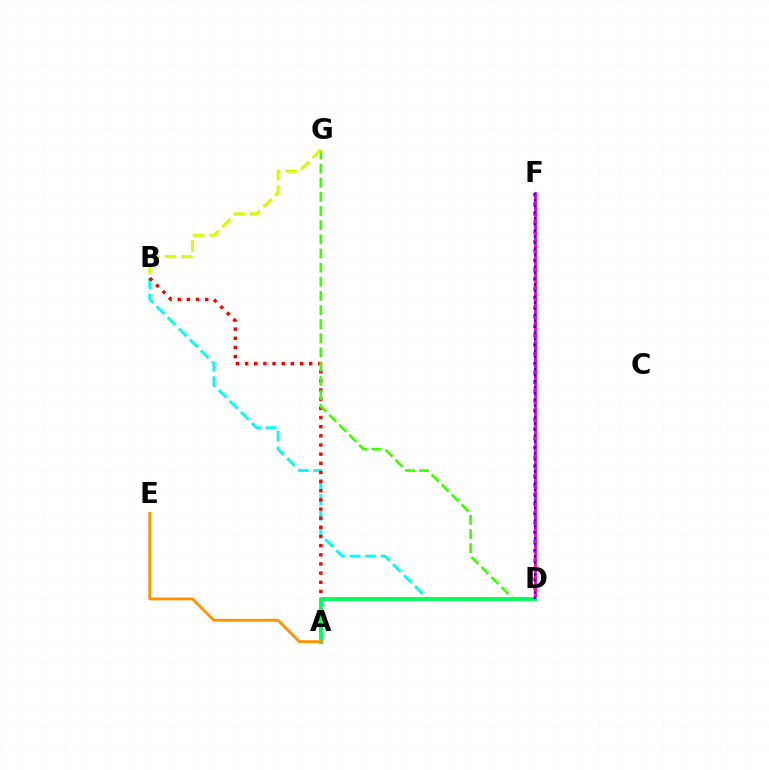{('B', 'D'): [{'color': '#00fff6', 'line_style': 'dashed', 'thickness': 2.12}], ('A', 'B'): [{'color': '#ff0000', 'line_style': 'dotted', 'thickness': 2.49}], ('D', 'F'): [{'color': '#0074ff', 'line_style': 'dotted', 'thickness': 2.55}, {'color': '#ff00ac', 'line_style': 'solid', 'thickness': 2.01}, {'color': '#b900ff', 'line_style': 'dotted', 'thickness': 1.58}, {'color': '#2500ff', 'line_style': 'dotted', 'thickness': 1.64}], ('D', 'G'): [{'color': '#3dff00', 'line_style': 'dashed', 'thickness': 1.92}], ('A', 'D'): [{'color': '#00ff5c', 'line_style': 'solid', 'thickness': 2.8}], ('A', 'E'): [{'color': '#ff9400', 'line_style': 'solid', 'thickness': 2.07}], ('B', 'G'): [{'color': '#d1ff00', 'line_style': 'dashed', 'thickness': 2.24}]}